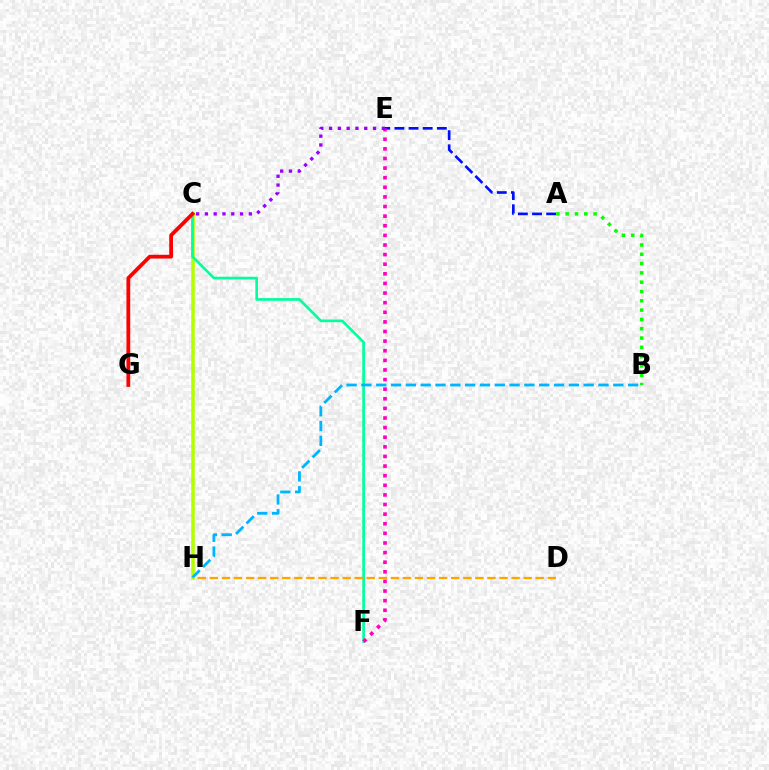{('C', 'H'): [{'color': '#b3ff00', 'line_style': 'solid', 'thickness': 2.54}], ('A', 'E'): [{'color': '#0010ff', 'line_style': 'dashed', 'thickness': 1.92}], ('C', 'F'): [{'color': '#00ff9d', 'line_style': 'solid', 'thickness': 1.93}], ('E', 'F'): [{'color': '#ff00bd', 'line_style': 'dotted', 'thickness': 2.61}], ('B', 'H'): [{'color': '#00b5ff', 'line_style': 'dashed', 'thickness': 2.01}], ('C', 'G'): [{'color': '#ff0000', 'line_style': 'solid', 'thickness': 2.72}], ('D', 'H'): [{'color': '#ffa500', 'line_style': 'dashed', 'thickness': 1.64}], ('C', 'E'): [{'color': '#9b00ff', 'line_style': 'dotted', 'thickness': 2.39}], ('A', 'B'): [{'color': '#08ff00', 'line_style': 'dotted', 'thickness': 2.53}]}